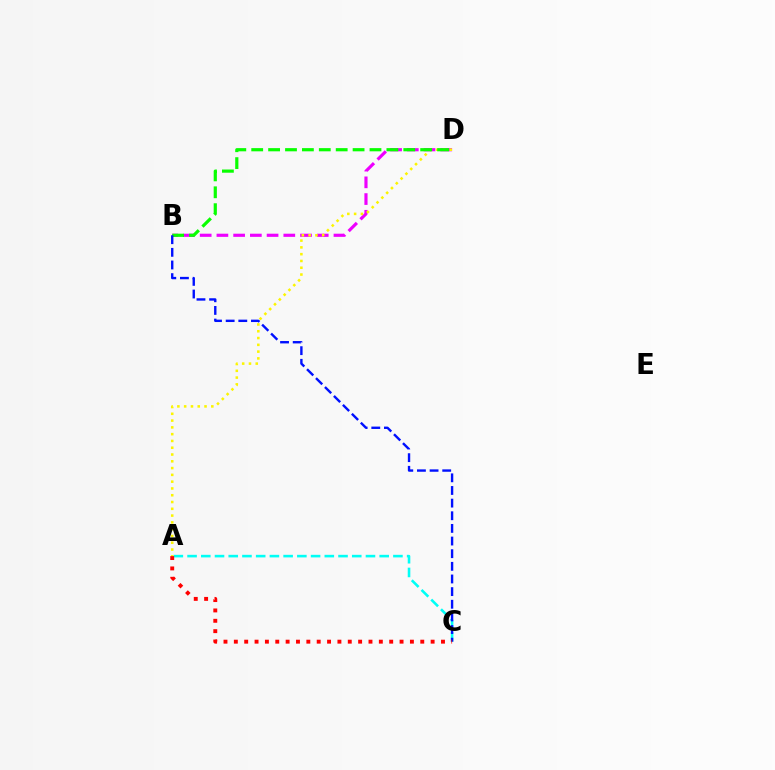{('B', 'D'): [{'color': '#ee00ff', 'line_style': 'dashed', 'thickness': 2.27}, {'color': '#08ff00', 'line_style': 'dashed', 'thickness': 2.3}], ('A', 'C'): [{'color': '#00fff6', 'line_style': 'dashed', 'thickness': 1.86}, {'color': '#ff0000', 'line_style': 'dotted', 'thickness': 2.81}], ('A', 'D'): [{'color': '#fcf500', 'line_style': 'dotted', 'thickness': 1.84}], ('B', 'C'): [{'color': '#0010ff', 'line_style': 'dashed', 'thickness': 1.72}]}